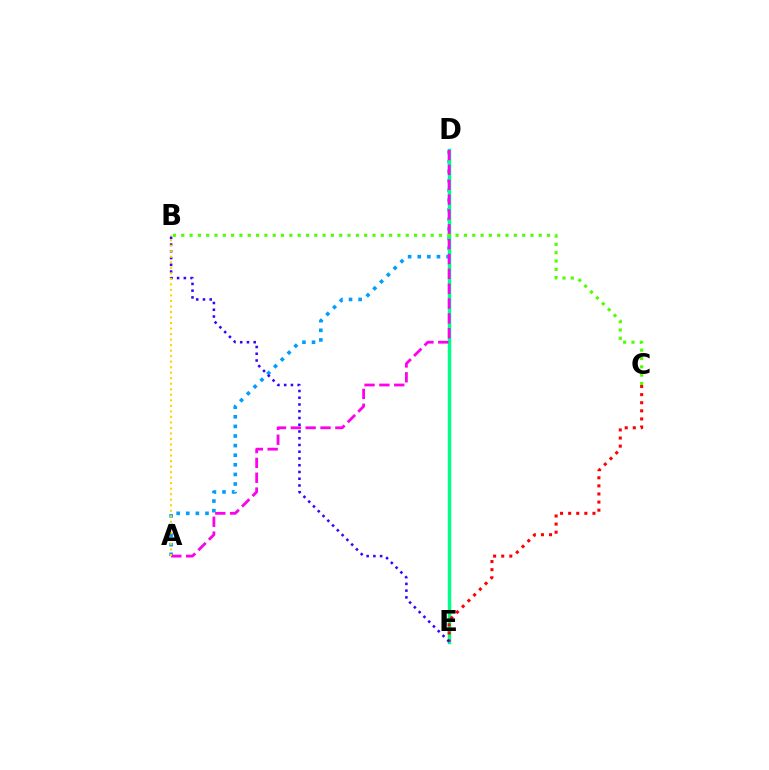{('A', 'D'): [{'color': '#009eff', 'line_style': 'dotted', 'thickness': 2.61}, {'color': '#ff00ed', 'line_style': 'dashed', 'thickness': 2.02}], ('D', 'E'): [{'color': '#00ff86', 'line_style': 'solid', 'thickness': 2.49}], ('C', 'E'): [{'color': '#ff0000', 'line_style': 'dotted', 'thickness': 2.2}], ('B', 'E'): [{'color': '#3700ff', 'line_style': 'dotted', 'thickness': 1.83}], ('A', 'B'): [{'color': '#ffd500', 'line_style': 'dotted', 'thickness': 1.5}], ('B', 'C'): [{'color': '#4fff00', 'line_style': 'dotted', 'thickness': 2.26}]}